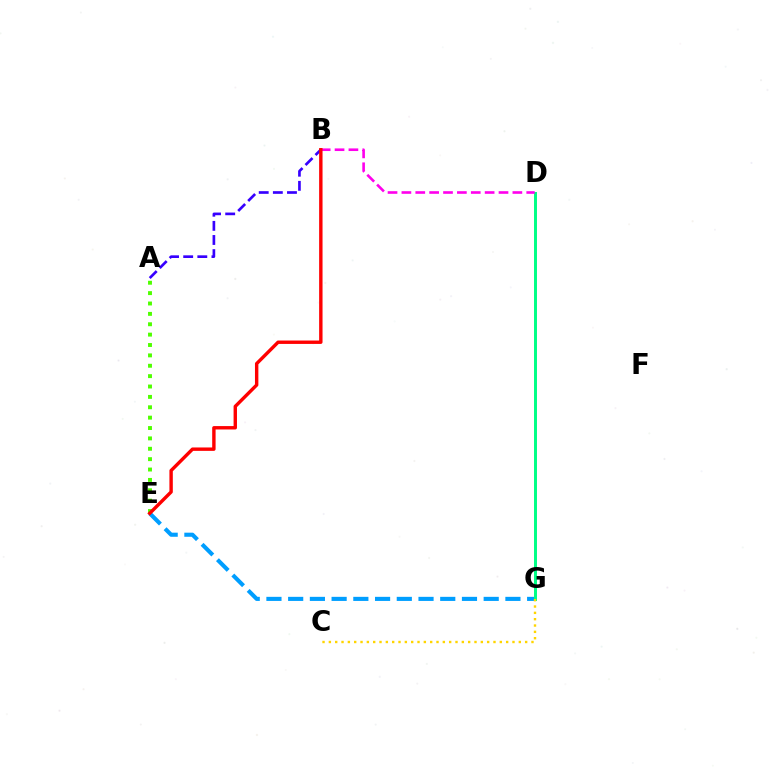{('E', 'G'): [{'color': '#009eff', 'line_style': 'dashed', 'thickness': 2.95}], ('A', 'E'): [{'color': '#4fff00', 'line_style': 'dotted', 'thickness': 2.82}], ('D', 'G'): [{'color': '#00ff86', 'line_style': 'solid', 'thickness': 2.14}], ('B', 'D'): [{'color': '#ff00ed', 'line_style': 'dashed', 'thickness': 1.88}], ('A', 'B'): [{'color': '#3700ff', 'line_style': 'dashed', 'thickness': 1.92}], ('C', 'G'): [{'color': '#ffd500', 'line_style': 'dotted', 'thickness': 1.72}], ('B', 'E'): [{'color': '#ff0000', 'line_style': 'solid', 'thickness': 2.45}]}